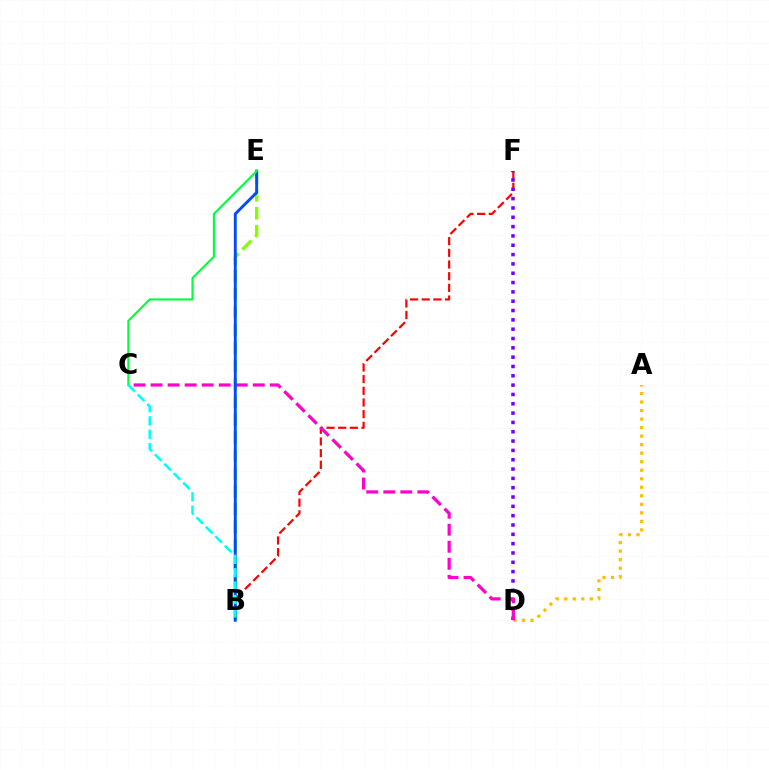{('A', 'D'): [{'color': '#ffbd00', 'line_style': 'dotted', 'thickness': 2.32}], ('B', 'F'): [{'color': '#ff0000', 'line_style': 'dashed', 'thickness': 1.59}], ('D', 'F'): [{'color': '#7200ff', 'line_style': 'dotted', 'thickness': 2.53}], ('B', 'E'): [{'color': '#84ff00', 'line_style': 'dashed', 'thickness': 2.44}, {'color': '#004bff', 'line_style': 'solid', 'thickness': 2.08}], ('C', 'D'): [{'color': '#ff00cf', 'line_style': 'dashed', 'thickness': 2.31}], ('C', 'E'): [{'color': '#00ff39', 'line_style': 'solid', 'thickness': 1.51}], ('B', 'C'): [{'color': '#00fff6', 'line_style': 'dashed', 'thickness': 1.82}]}